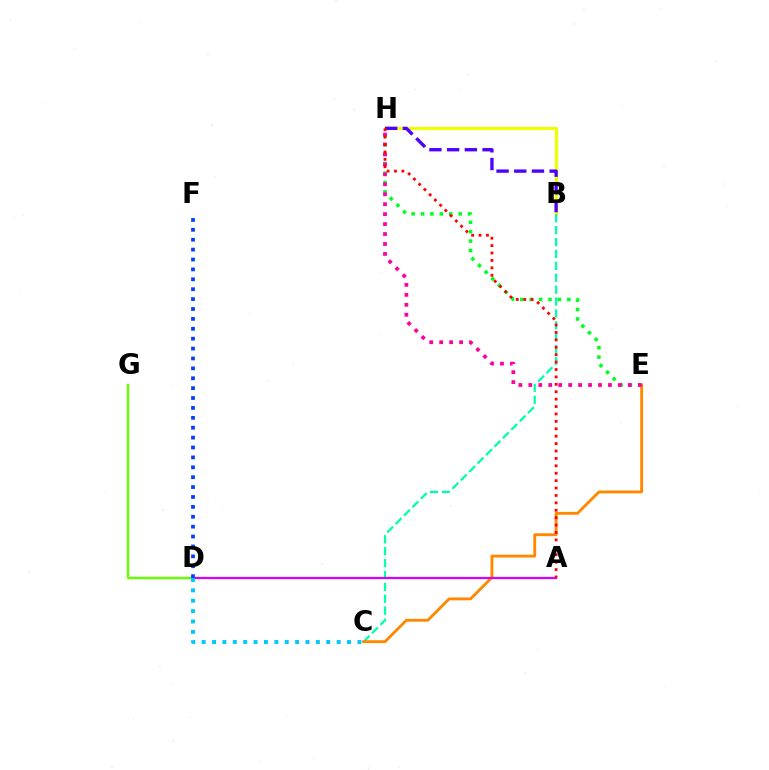{('B', 'H'): [{'color': '#eeff00', 'line_style': 'solid', 'thickness': 2.27}, {'color': '#4f00ff', 'line_style': 'dashed', 'thickness': 2.41}], ('D', 'G'): [{'color': '#66ff00', 'line_style': 'solid', 'thickness': 1.74}], ('E', 'H'): [{'color': '#00ff27', 'line_style': 'dotted', 'thickness': 2.55}, {'color': '#ff00a0', 'line_style': 'dotted', 'thickness': 2.7}], ('B', 'C'): [{'color': '#00ffaf', 'line_style': 'dashed', 'thickness': 1.62}], ('C', 'E'): [{'color': '#ff8800', 'line_style': 'solid', 'thickness': 2.06}], ('A', 'D'): [{'color': '#d600ff', 'line_style': 'solid', 'thickness': 1.61}], ('A', 'H'): [{'color': '#ff0000', 'line_style': 'dotted', 'thickness': 2.01}], ('D', 'F'): [{'color': '#003fff', 'line_style': 'dotted', 'thickness': 2.69}], ('C', 'D'): [{'color': '#00c7ff', 'line_style': 'dotted', 'thickness': 2.82}]}